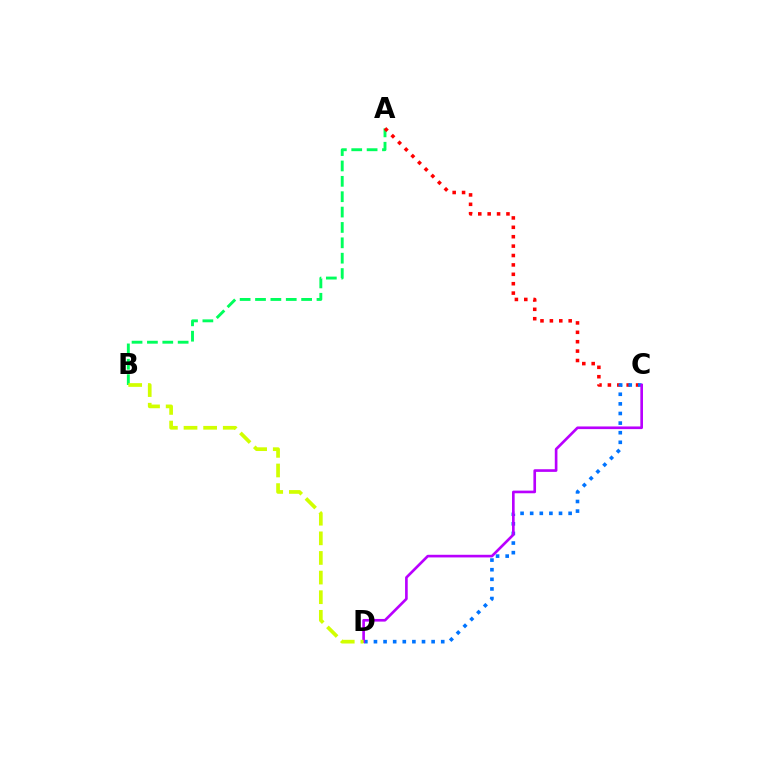{('A', 'B'): [{'color': '#00ff5c', 'line_style': 'dashed', 'thickness': 2.09}], ('A', 'C'): [{'color': '#ff0000', 'line_style': 'dotted', 'thickness': 2.55}], ('C', 'D'): [{'color': '#0074ff', 'line_style': 'dotted', 'thickness': 2.61}, {'color': '#b900ff', 'line_style': 'solid', 'thickness': 1.91}], ('B', 'D'): [{'color': '#d1ff00', 'line_style': 'dashed', 'thickness': 2.67}]}